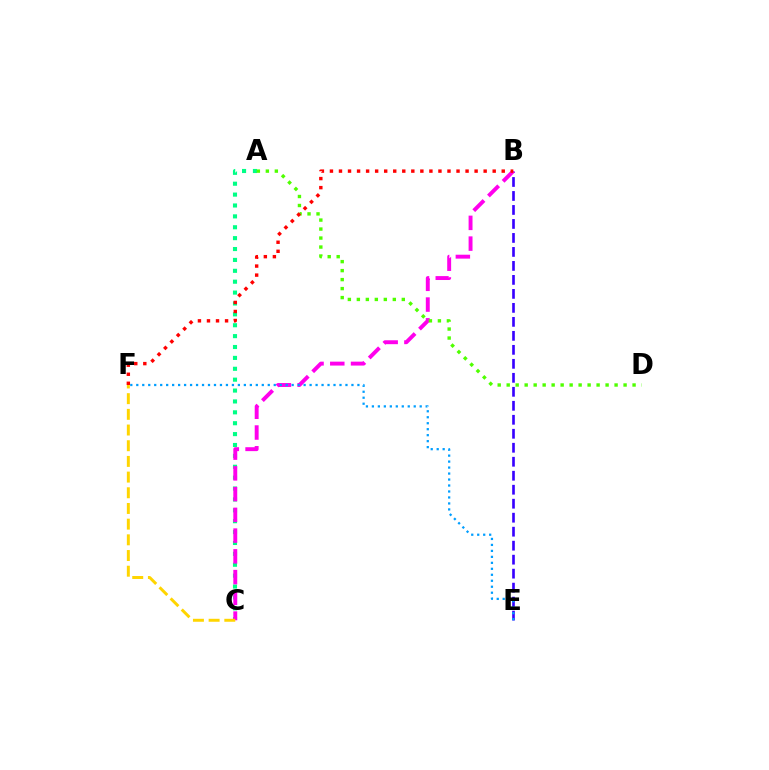{('B', 'E'): [{'color': '#3700ff', 'line_style': 'dashed', 'thickness': 1.9}], ('A', 'C'): [{'color': '#00ff86', 'line_style': 'dotted', 'thickness': 2.96}], ('B', 'C'): [{'color': '#ff00ed', 'line_style': 'dashed', 'thickness': 2.82}], ('C', 'F'): [{'color': '#ffd500', 'line_style': 'dashed', 'thickness': 2.13}], ('E', 'F'): [{'color': '#009eff', 'line_style': 'dotted', 'thickness': 1.62}], ('A', 'D'): [{'color': '#4fff00', 'line_style': 'dotted', 'thickness': 2.44}], ('B', 'F'): [{'color': '#ff0000', 'line_style': 'dotted', 'thickness': 2.46}]}